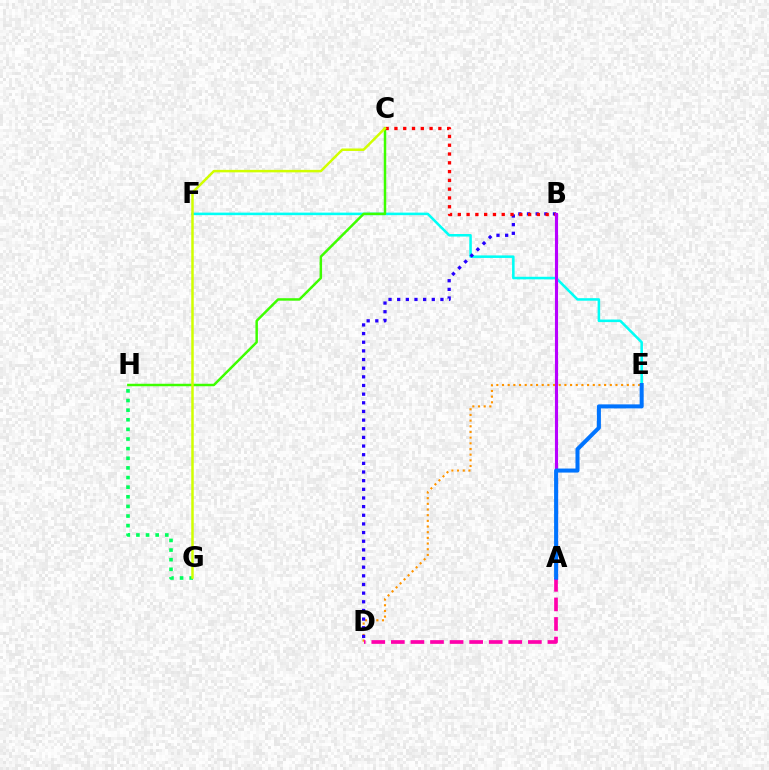{('D', 'E'): [{'color': '#ff9400', 'line_style': 'dotted', 'thickness': 1.54}], ('G', 'H'): [{'color': '#00ff5c', 'line_style': 'dotted', 'thickness': 2.62}], ('A', 'D'): [{'color': '#ff00ac', 'line_style': 'dashed', 'thickness': 2.66}], ('E', 'F'): [{'color': '#00fff6', 'line_style': 'solid', 'thickness': 1.83}], ('C', 'H'): [{'color': '#3dff00', 'line_style': 'solid', 'thickness': 1.78}], ('B', 'D'): [{'color': '#2500ff', 'line_style': 'dotted', 'thickness': 2.35}], ('B', 'C'): [{'color': '#ff0000', 'line_style': 'dotted', 'thickness': 2.39}], ('A', 'B'): [{'color': '#b900ff', 'line_style': 'solid', 'thickness': 2.25}], ('C', 'G'): [{'color': '#d1ff00', 'line_style': 'solid', 'thickness': 1.79}], ('A', 'E'): [{'color': '#0074ff', 'line_style': 'solid', 'thickness': 2.9}]}